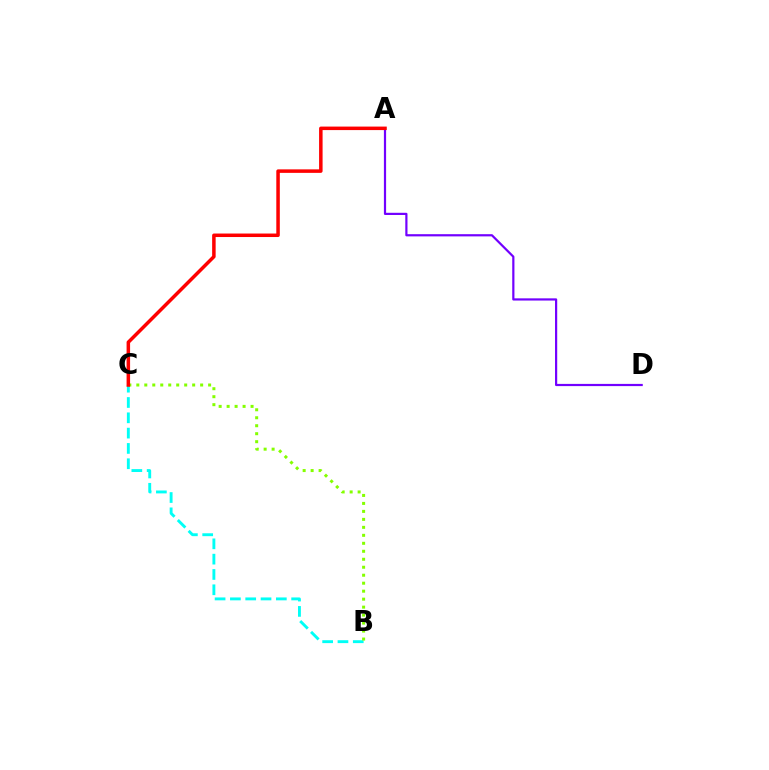{('B', 'C'): [{'color': '#00fff6', 'line_style': 'dashed', 'thickness': 2.08}, {'color': '#84ff00', 'line_style': 'dotted', 'thickness': 2.17}], ('A', 'D'): [{'color': '#7200ff', 'line_style': 'solid', 'thickness': 1.59}], ('A', 'C'): [{'color': '#ff0000', 'line_style': 'solid', 'thickness': 2.52}]}